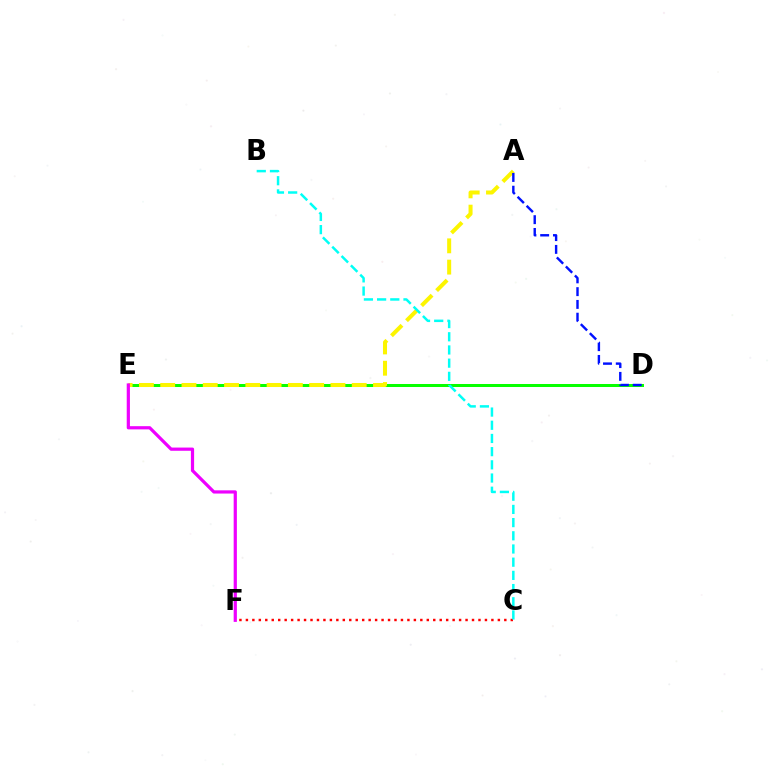{('D', 'E'): [{'color': '#08ff00', 'line_style': 'solid', 'thickness': 2.17}], ('C', 'F'): [{'color': '#ff0000', 'line_style': 'dotted', 'thickness': 1.76}], ('A', 'E'): [{'color': '#fcf500', 'line_style': 'dashed', 'thickness': 2.89}], ('B', 'C'): [{'color': '#00fff6', 'line_style': 'dashed', 'thickness': 1.79}], ('E', 'F'): [{'color': '#ee00ff', 'line_style': 'solid', 'thickness': 2.31}], ('A', 'D'): [{'color': '#0010ff', 'line_style': 'dashed', 'thickness': 1.74}]}